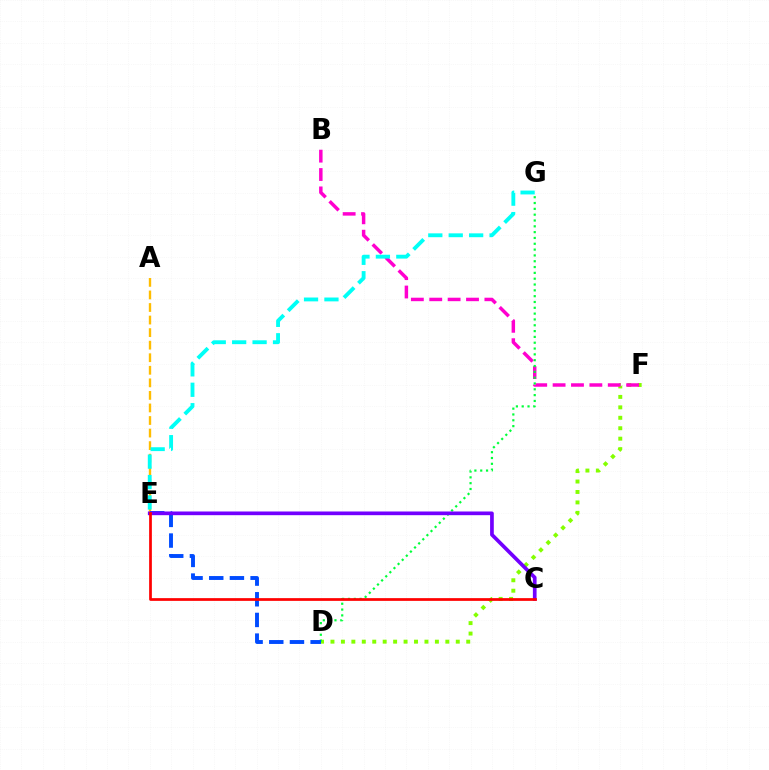{('D', 'F'): [{'color': '#84ff00', 'line_style': 'dotted', 'thickness': 2.84}], ('A', 'E'): [{'color': '#ffbd00', 'line_style': 'dashed', 'thickness': 1.71}], ('B', 'F'): [{'color': '#ff00cf', 'line_style': 'dashed', 'thickness': 2.5}], ('D', 'G'): [{'color': '#00ff39', 'line_style': 'dotted', 'thickness': 1.58}], ('E', 'G'): [{'color': '#00fff6', 'line_style': 'dashed', 'thickness': 2.77}], ('D', 'E'): [{'color': '#004bff', 'line_style': 'dashed', 'thickness': 2.81}], ('C', 'E'): [{'color': '#7200ff', 'line_style': 'solid', 'thickness': 2.66}, {'color': '#ff0000', 'line_style': 'solid', 'thickness': 1.96}]}